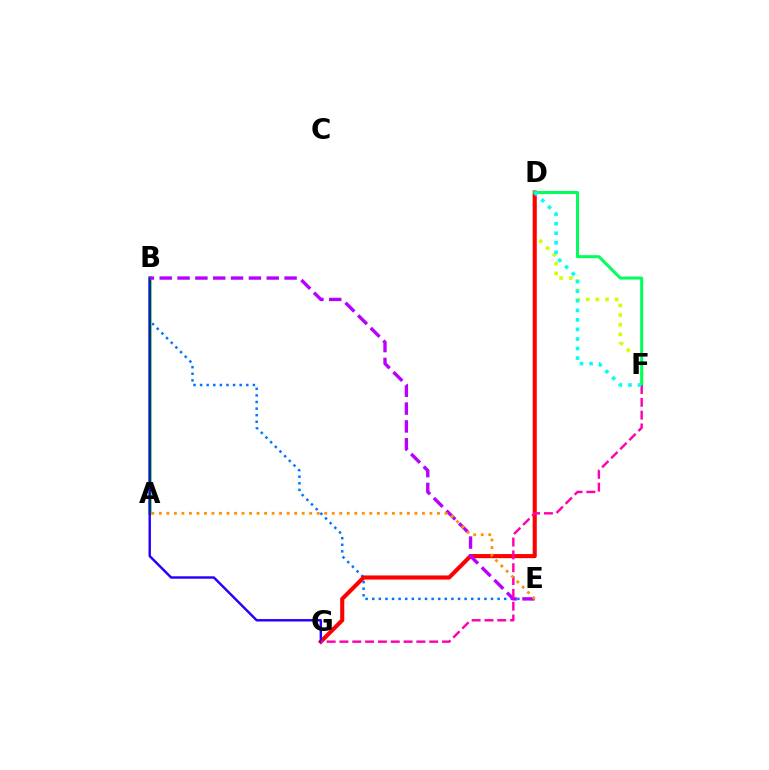{('B', 'E'): [{'color': '#0074ff', 'line_style': 'dotted', 'thickness': 1.79}, {'color': '#b900ff', 'line_style': 'dashed', 'thickness': 2.42}], ('D', 'F'): [{'color': '#d1ff00', 'line_style': 'dotted', 'thickness': 2.61}, {'color': '#00ff5c', 'line_style': 'solid', 'thickness': 2.17}, {'color': '#00fff6', 'line_style': 'dotted', 'thickness': 2.6}], ('A', 'B'): [{'color': '#3dff00', 'line_style': 'solid', 'thickness': 2.72}], ('D', 'G'): [{'color': '#ff0000', 'line_style': 'solid', 'thickness': 2.95}], ('B', 'G'): [{'color': '#2500ff', 'line_style': 'solid', 'thickness': 1.75}], ('F', 'G'): [{'color': '#ff00ac', 'line_style': 'dashed', 'thickness': 1.74}], ('A', 'E'): [{'color': '#ff9400', 'line_style': 'dotted', 'thickness': 2.04}]}